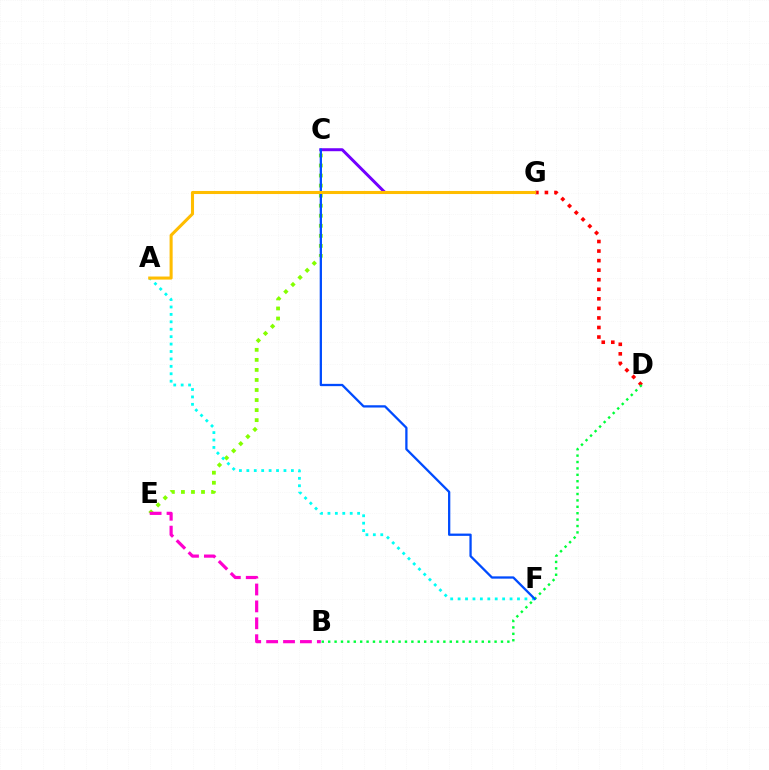{('C', 'E'): [{'color': '#84ff00', 'line_style': 'dotted', 'thickness': 2.73}], ('D', 'G'): [{'color': '#ff0000', 'line_style': 'dotted', 'thickness': 2.6}], ('B', 'D'): [{'color': '#00ff39', 'line_style': 'dotted', 'thickness': 1.74}], ('A', 'F'): [{'color': '#00fff6', 'line_style': 'dotted', 'thickness': 2.02}], ('C', 'G'): [{'color': '#7200ff', 'line_style': 'solid', 'thickness': 2.14}], ('C', 'F'): [{'color': '#004bff', 'line_style': 'solid', 'thickness': 1.65}], ('B', 'E'): [{'color': '#ff00cf', 'line_style': 'dashed', 'thickness': 2.3}], ('A', 'G'): [{'color': '#ffbd00', 'line_style': 'solid', 'thickness': 2.2}]}